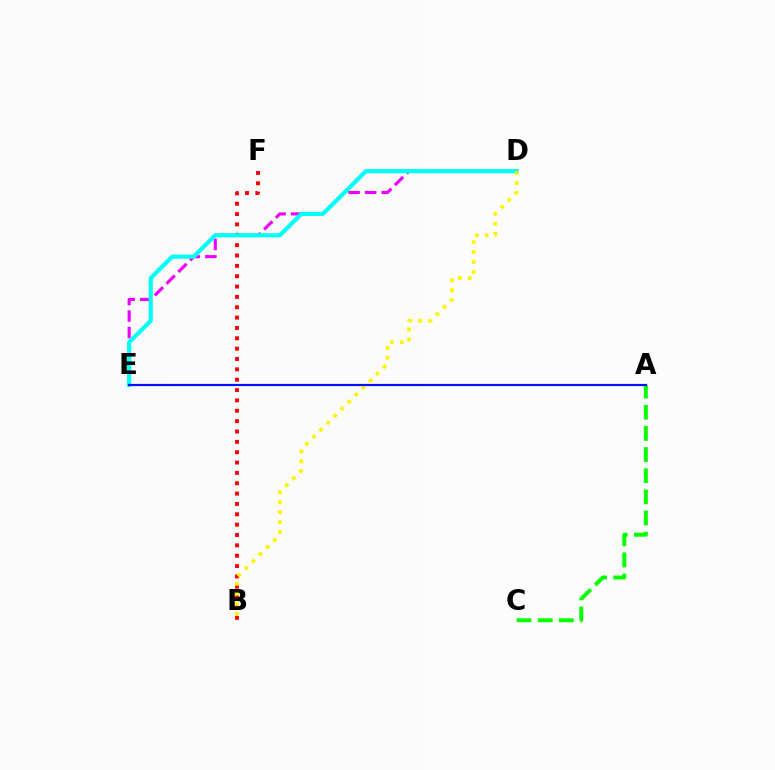{('D', 'E'): [{'color': '#ee00ff', 'line_style': 'dashed', 'thickness': 2.25}, {'color': '#00fff6', 'line_style': 'solid', 'thickness': 2.99}], ('B', 'F'): [{'color': '#ff0000', 'line_style': 'dotted', 'thickness': 2.81}], ('A', 'C'): [{'color': '#08ff00', 'line_style': 'dashed', 'thickness': 2.87}], ('B', 'D'): [{'color': '#fcf500', 'line_style': 'dotted', 'thickness': 2.71}], ('A', 'E'): [{'color': '#0010ff', 'line_style': 'solid', 'thickness': 1.58}]}